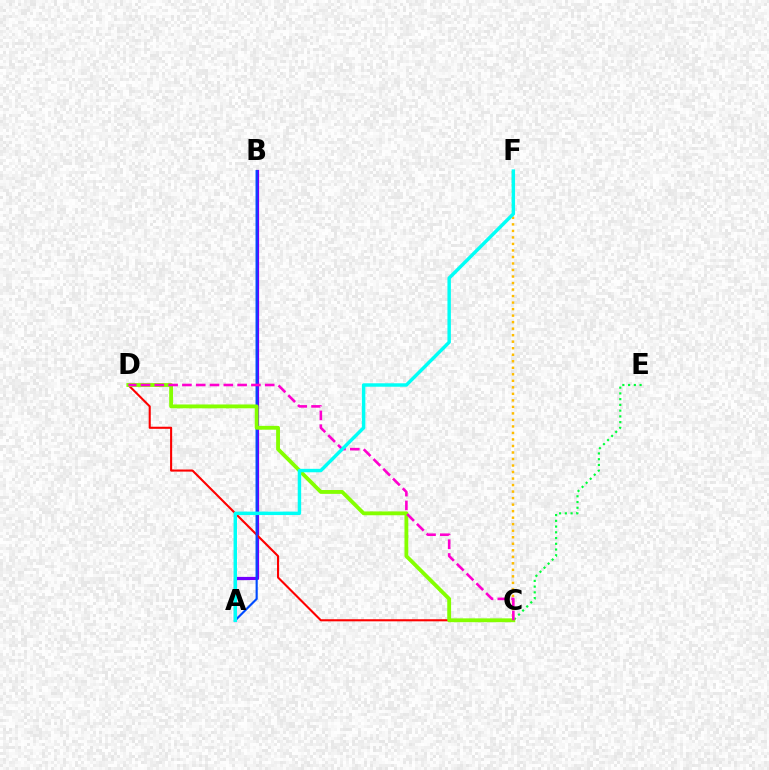{('A', 'B'): [{'color': '#7200ff', 'line_style': 'solid', 'thickness': 2.31}, {'color': '#004bff', 'line_style': 'solid', 'thickness': 1.54}], ('C', 'E'): [{'color': '#00ff39', 'line_style': 'dotted', 'thickness': 1.56}], ('C', 'D'): [{'color': '#ff0000', 'line_style': 'solid', 'thickness': 1.51}, {'color': '#84ff00', 'line_style': 'solid', 'thickness': 2.76}, {'color': '#ff00cf', 'line_style': 'dashed', 'thickness': 1.87}], ('C', 'F'): [{'color': '#ffbd00', 'line_style': 'dotted', 'thickness': 1.77}], ('A', 'F'): [{'color': '#00fff6', 'line_style': 'solid', 'thickness': 2.48}]}